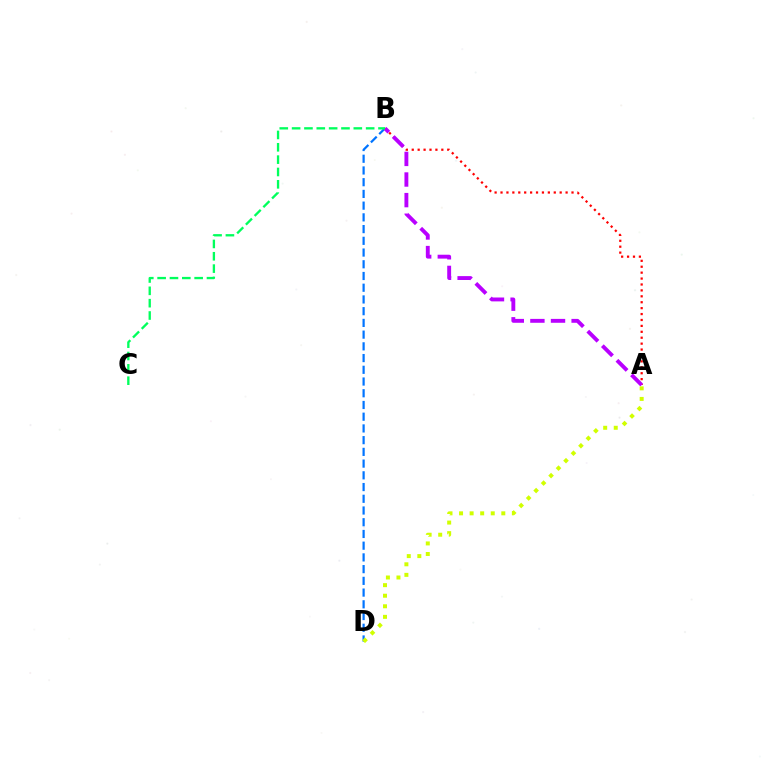{('A', 'B'): [{'color': '#ff0000', 'line_style': 'dotted', 'thickness': 1.61}, {'color': '#b900ff', 'line_style': 'dashed', 'thickness': 2.8}], ('B', 'D'): [{'color': '#0074ff', 'line_style': 'dashed', 'thickness': 1.59}], ('A', 'D'): [{'color': '#d1ff00', 'line_style': 'dotted', 'thickness': 2.87}], ('B', 'C'): [{'color': '#00ff5c', 'line_style': 'dashed', 'thickness': 1.68}]}